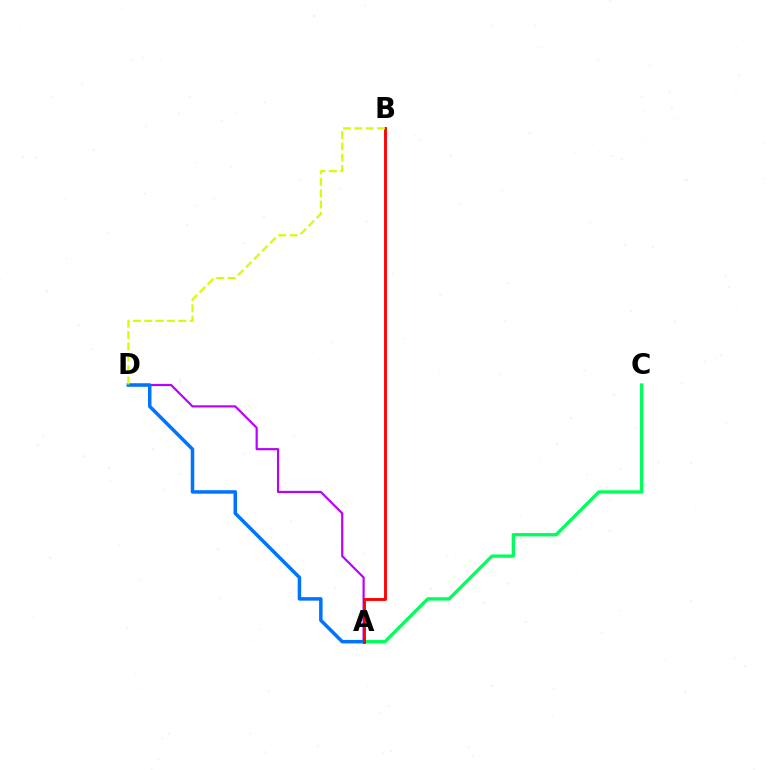{('A', 'D'): [{'color': '#b900ff', 'line_style': 'solid', 'thickness': 1.57}, {'color': '#0074ff', 'line_style': 'solid', 'thickness': 2.52}], ('A', 'C'): [{'color': '#00ff5c', 'line_style': 'solid', 'thickness': 2.39}], ('A', 'B'): [{'color': '#ff0000', 'line_style': 'solid', 'thickness': 2.07}], ('B', 'D'): [{'color': '#d1ff00', 'line_style': 'dashed', 'thickness': 1.54}]}